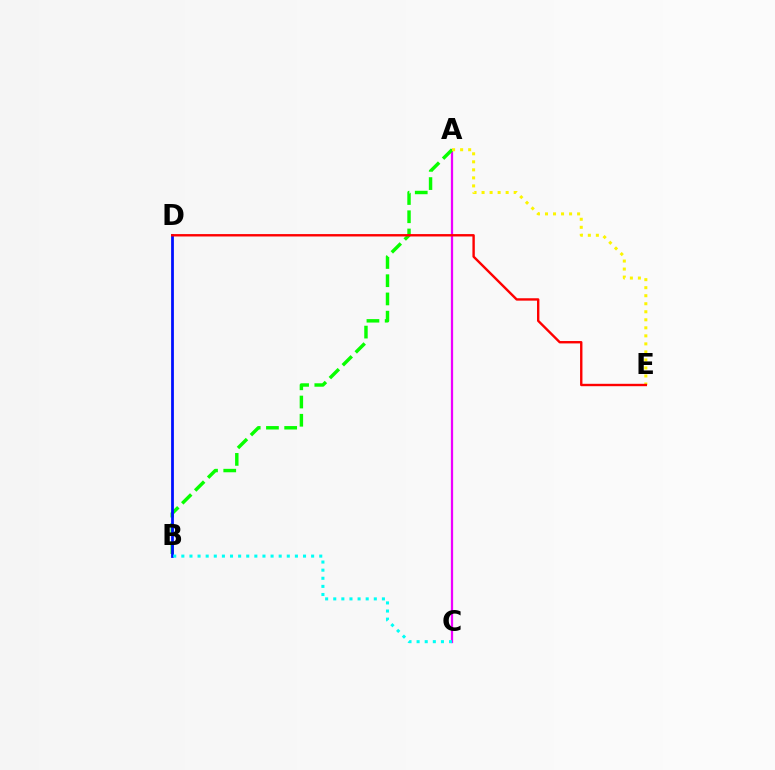{('A', 'C'): [{'color': '#ee00ff', 'line_style': 'solid', 'thickness': 1.62}], ('A', 'B'): [{'color': '#08ff00', 'line_style': 'dashed', 'thickness': 2.48}], ('B', 'D'): [{'color': '#0010ff', 'line_style': 'solid', 'thickness': 2.0}], ('A', 'E'): [{'color': '#fcf500', 'line_style': 'dotted', 'thickness': 2.18}], ('D', 'E'): [{'color': '#ff0000', 'line_style': 'solid', 'thickness': 1.72}], ('B', 'C'): [{'color': '#00fff6', 'line_style': 'dotted', 'thickness': 2.2}]}